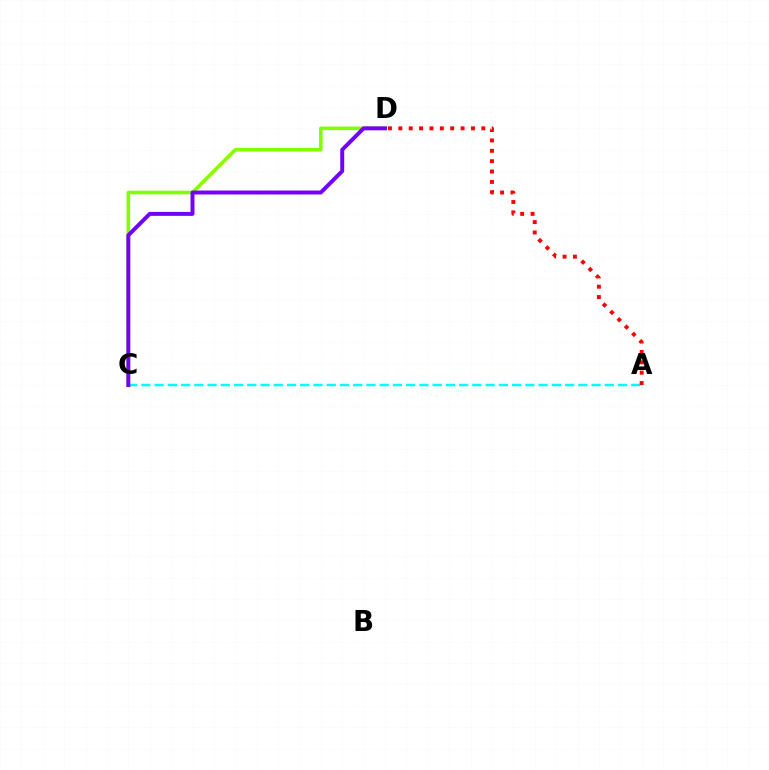{('C', 'D'): [{'color': '#84ff00', 'line_style': 'solid', 'thickness': 2.58}, {'color': '#7200ff', 'line_style': 'solid', 'thickness': 2.84}], ('A', 'C'): [{'color': '#00fff6', 'line_style': 'dashed', 'thickness': 1.8}], ('A', 'D'): [{'color': '#ff0000', 'line_style': 'dotted', 'thickness': 2.82}]}